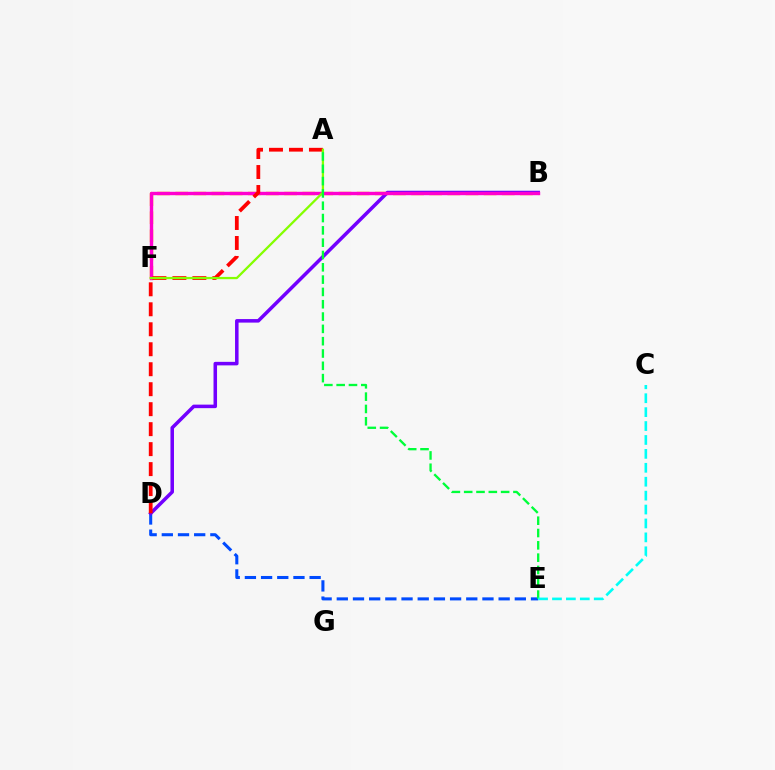{('D', 'E'): [{'color': '#004bff', 'line_style': 'dashed', 'thickness': 2.2}], ('B', 'F'): [{'color': '#ffbd00', 'line_style': 'dashed', 'thickness': 2.46}, {'color': '#ff00cf', 'line_style': 'solid', 'thickness': 2.44}], ('B', 'D'): [{'color': '#7200ff', 'line_style': 'solid', 'thickness': 2.54}], ('A', 'D'): [{'color': '#ff0000', 'line_style': 'dashed', 'thickness': 2.71}], ('A', 'F'): [{'color': '#84ff00', 'line_style': 'solid', 'thickness': 1.64}], ('A', 'E'): [{'color': '#00ff39', 'line_style': 'dashed', 'thickness': 1.67}], ('C', 'E'): [{'color': '#00fff6', 'line_style': 'dashed', 'thickness': 1.89}]}